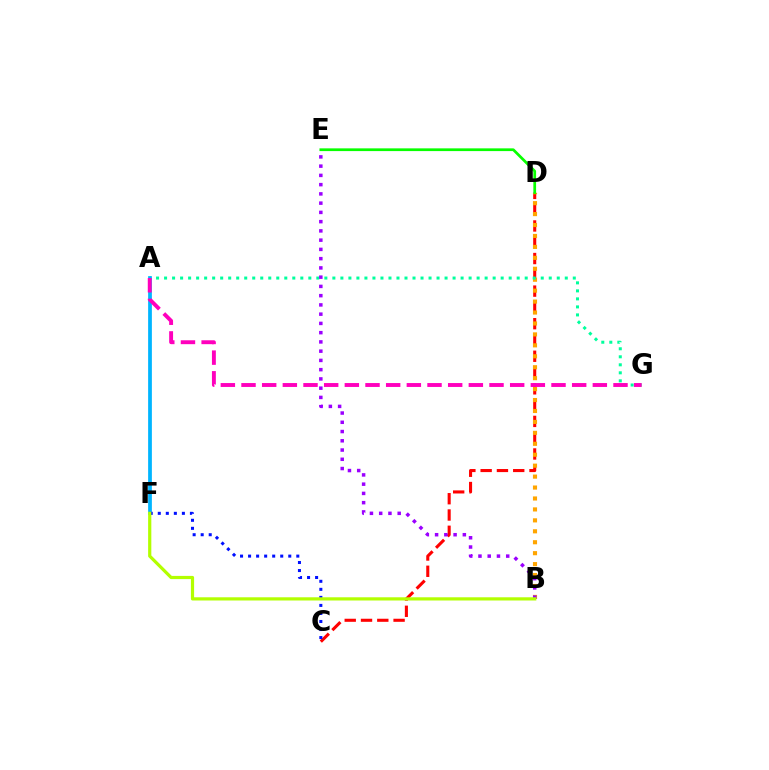{('C', 'D'): [{'color': '#ff0000', 'line_style': 'dashed', 'thickness': 2.21}], ('B', 'D'): [{'color': '#ffa500', 'line_style': 'dotted', 'thickness': 2.97}], ('A', 'G'): [{'color': '#00ff9d', 'line_style': 'dotted', 'thickness': 2.18}, {'color': '#ff00bd', 'line_style': 'dashed', 'thickness': 2.81}], ('A', 'F'): [{'color': '#00b5ff', 'line_style': 'solid', 'thickness': 2.7}], ('B', 'E'): [{'color': '#9b00ff', 'line_style': 'dotted', 'thickness': 2.51}], ('C', 'F'): [{'color': '#0010ff', 'line_style': 'dotted', 'thickness': 2.18}], ('D', 'E'): [{'color': '#08ff00', 'line_style': 'solid', 'thickness': 1.97}], ('B', 'F'): [{'color': '#b3ff00', 'line_style': 'solid', 'thickness': 2.31}]}